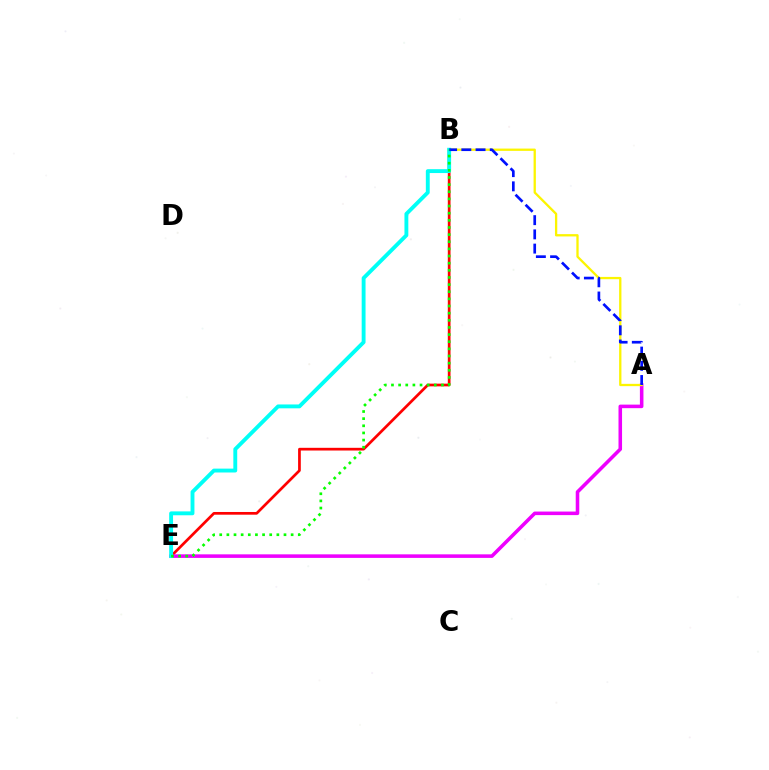{('B', 'E'): [{'color': '#ff0000', 'line_style': 'solid', 'thickness': 1.95}, {'color': '#00fff6', 'line_style': 'solid', 'thickness': 2.79}, {'color': '#08ff00', 'line_style': 'dotted', 'thickness': 1.94}], ('A', 'E'): [{'color': '#ee00ff', 'line_style': 'solid', 'thickness': 2.56}], ('A', 'B'): [{'color': '#fcf500', 'line_style': 'solid', 'thickness': 1.65}, {'color': '#0010ff', 'line_style': 'dashed', 'thickness': 1.93}]}